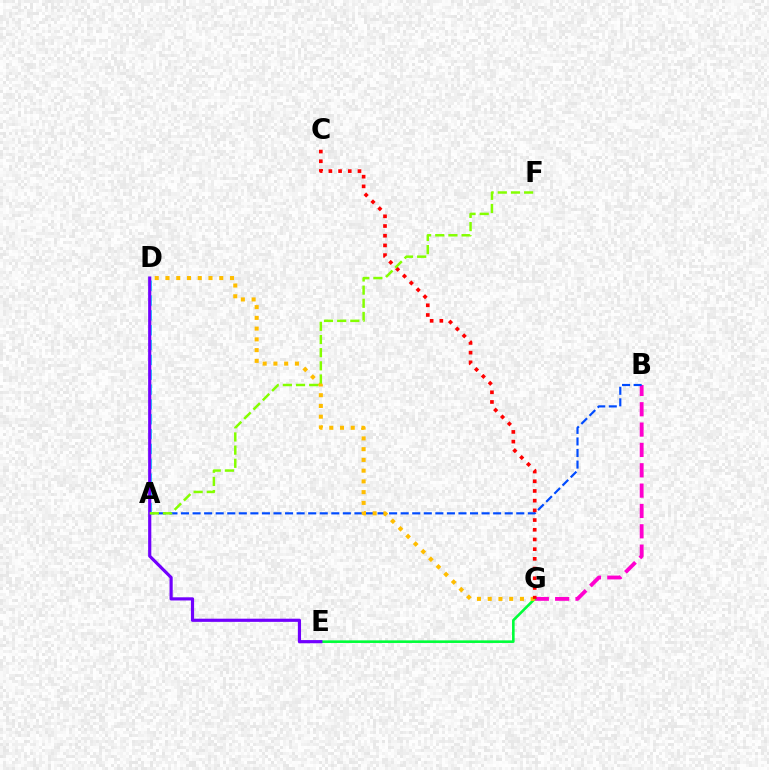{('B', 'G'): [{'color': '#ff00cf', 'line_style': 'dashed', 'thickness': 2.76}], ('A', 'B'): [{'color': '#004bff', 'line_style': 'dashed', 'thickness': 1.57}], ('E', 'G'): [{'color': '#00ff39', 'line_style': 'solid', 'thickness': 1.88}], ('D', 'G'): [{'color': '#ffbd00', 'line_style': 'dotted', 'thickness': 2.92}], ('A', 'D'): [{'color': '#00fff6', 'line_style': 'dashed', 'thickness': 2.02}], ('D', 'E'): [{'color': '#7200ff', 'line_style': 'solid', 'thickness': 2.28}], ('C', 'G'): [{'color': '#ff0000', 'line_style': 'dotted', 'thickness': 2.64}], ('A', 'F'): [{'color': '#84ff00', 'line_style': 'dashed', 'thickness': 1.79}]}